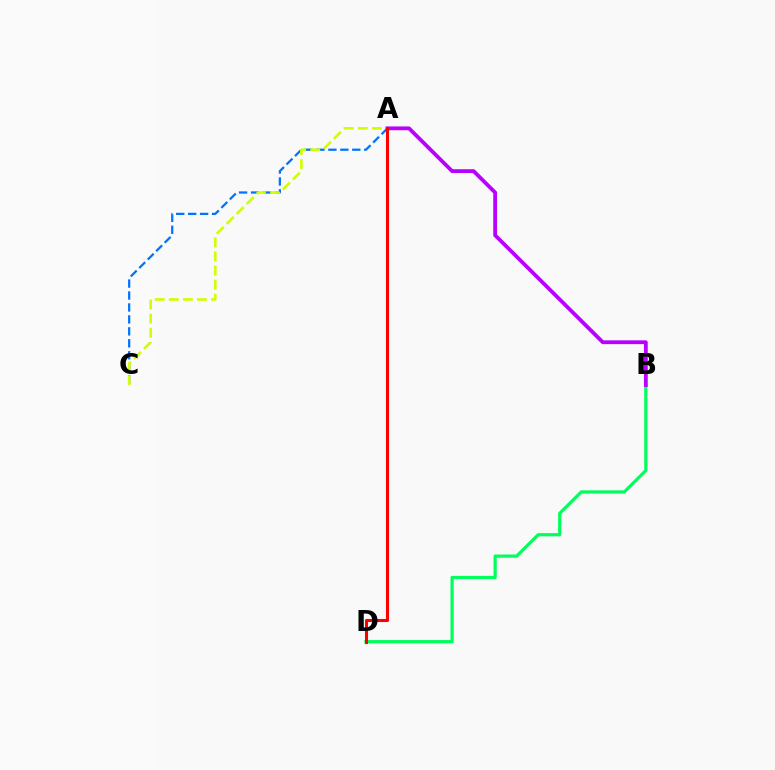{('A', 'C'): [{'color': '#0074ff', 'line_style': 'dashed', 'thickness': 1.62}, {'color': '#d1ff00', 'line_style': 'dashed', 'thickness': 1.91}], ('B', 'D'): [{'color': '#00ff5c', 'line_style': 'solid', 'thickness': 2.31}], ('A', 'B'): [{'color': '#b900ff', 'line_style': 'solid', 'thickness': 2.74}], ('A', 'D'): [{'color': '#ff0000', 'line_style': 'solid', 'thickness': 2.21}]}